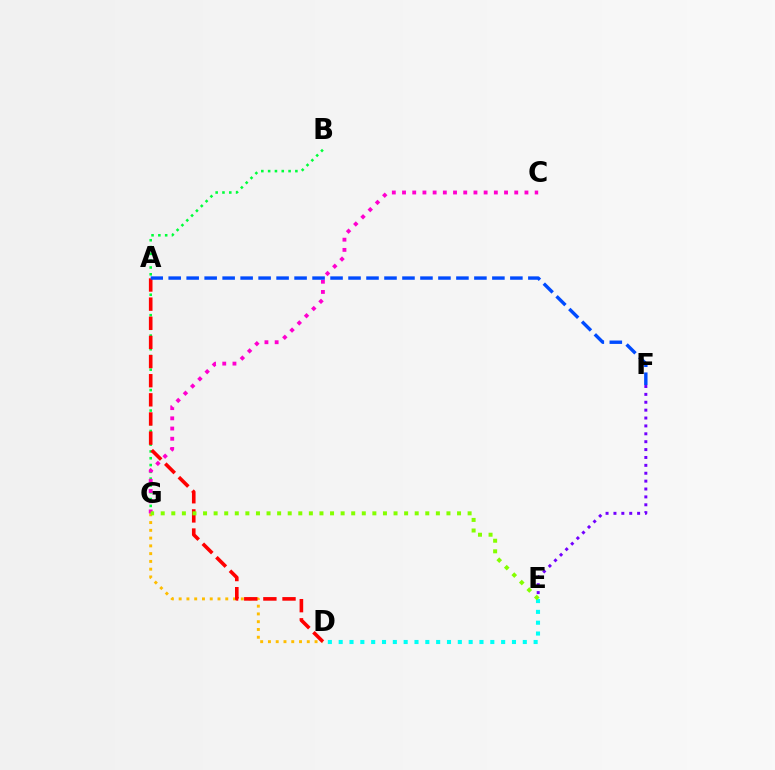{('D', 'G'): [{'color': '#ffbd00', 'line_style': 'dotted', 'thickness': 2.11}], ('B', 'G'): [{'color': '#00ff39', 'line_style': 'dotted', 'thickness': 1.85}], ('A', 'D'): [{'color': '#ff0000', 'line_style': 'dashed', 'thickness': 2.6}], ('D', 'E'): [{'color': '#00fff6', 'line_style': 'dotted', 'thickness': 2.94}], ('E', 'F'): [{'color': '#7200ff', 'line_style': 'dotted', 'thickness': 2.14}], ('C', 'G'): [{'color': '#ff00cf', 'line_style': 'dotted', 'thickness': 2.77}], ('A', 'F'): [{'color': '#004bff', 'line_style': 'dashed', 'thickness': 2.44}], ('E', 'G'): [{'color': '#84ff00', 'line_style': 'dotted', 'thickness': 2.88}]}